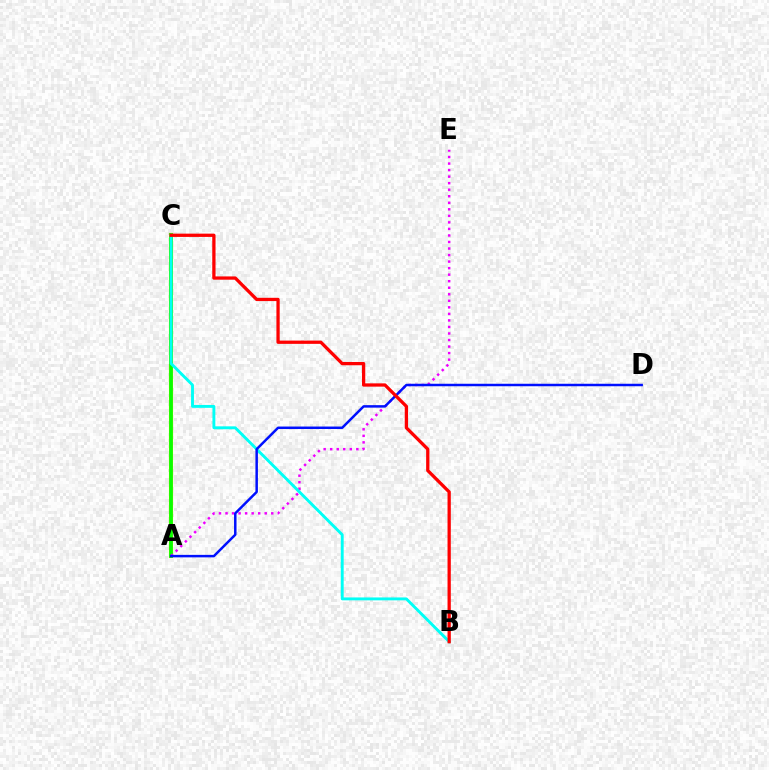{('A', 'C'): [{'color': '#fcf500', 'line_style': 'solid', 'thickness': 3.0}, {'color': '#08ff00', 'line_style': 'solid', 'thickness': 2.7}], ('A', 'E'): [{'color': '#ee00ff', 'line_style': 'dotted', 'thickness': 1.78}], ('B', 'C'): [{'color': '#00fff6', 'line_style': 'solid', 'thickness': 2.08}, {'color': '#ff0000', 'line_style': 'solid', 'thickness': 2.36}], ('A', 'D'): [{'color': '#0010ff', 'line_style': 'solid', 'thickness': 1.79}]}